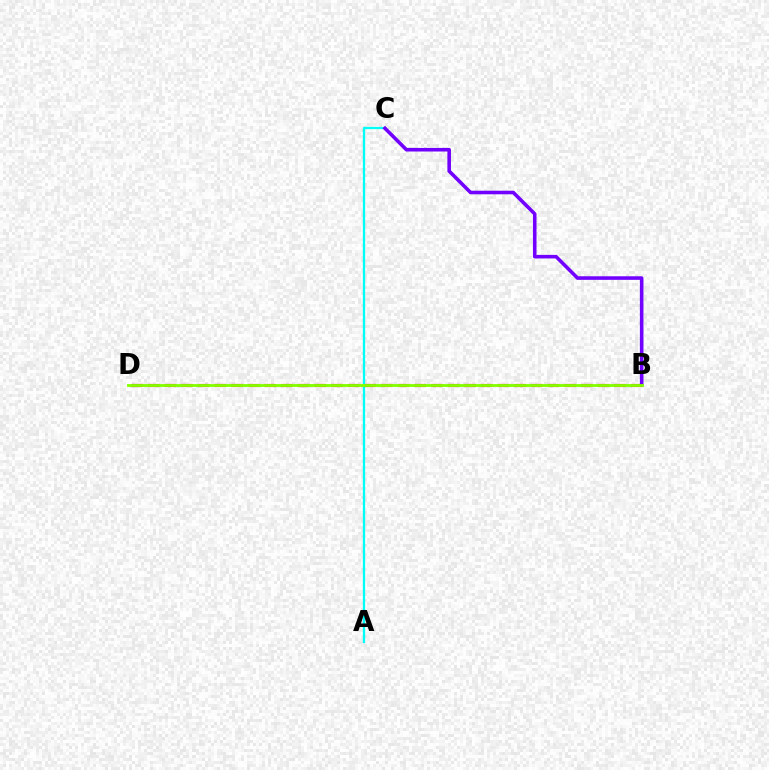{('A', 'C'): [{'color': '#00fff6', 'line_style': 'solid', 'thickness': 1.66}], ('B', 'D'): [{'color': '#ff0000', 'line_style': 'dashed', 'thickness': 2.26}, {'color': '#84ff00', 'line_style': 'solid', 'thickness': 2.04}], ('B', 'C'): [{'color': '#7200ff', 'line_style': 'solid', 'thickness': 2.58}]}